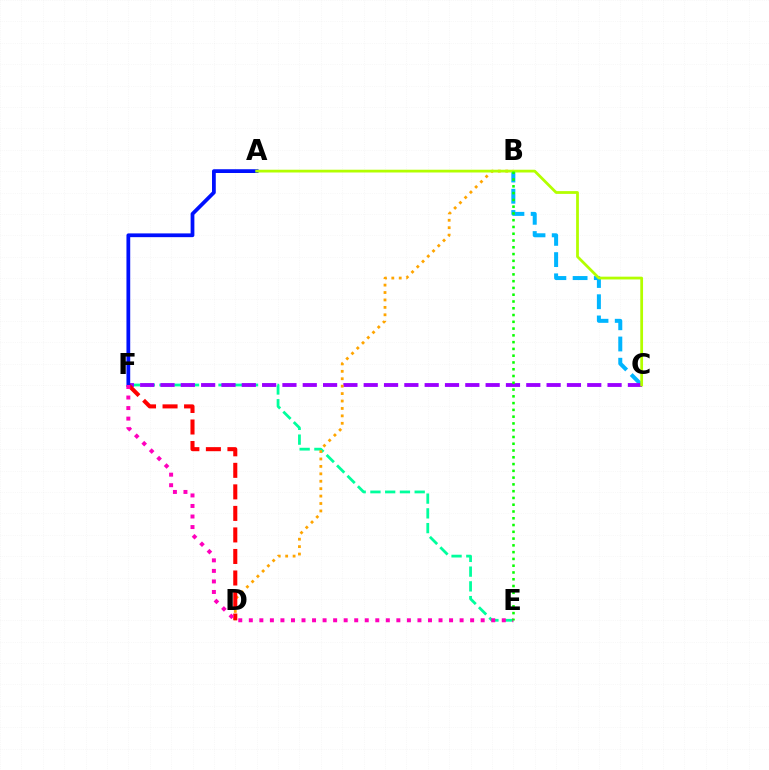{('B', 'C'): [{'color': '#00b5ff', 'line_style': 'dashed', 'thickness': 2.88}], ('E', 'F'): [{'color': '#00ff9d', 'line_style': 'dashed', 'thickness': 2.0}, {'color': '#ff00bd', 'line_style': 'dotted', 'thickness': 2.86}], ('C', 'F'): [{'color': '#9b00ff', 'line_style': 'dashed', 'thickness': 2.76}], ('B', 'D'): [{'color': '#ffa500', 'line_style': 'dotted', 'thickness': 2.02}], ('D', 'F'): [{'color': '#ff0000', 'line_style': 'dashed', 'thickness': 2.92}], ('A', 'F'): [{'color': '#0010ff', 'line_style': 'solid', 'thickness': 2.71}], ('A', 'C'): [{'color': '#b3ff00', 'line_style': 'solid', 'thickness': 1.99}], ('B', 'E'): [{'color': '#08ff00', 'line_style': 'dotted', 'thickness': 1.84}]}